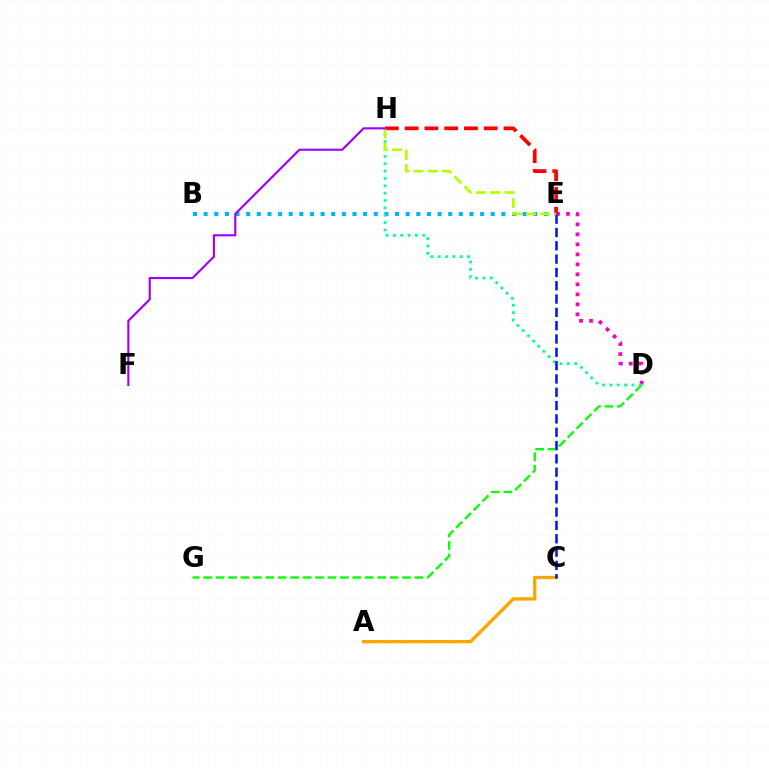{('D', 'E'): [{'color': '#ff00bd', 'line_style': 'dotted', 'thickness': 2.72}], ('B', 'E'): [{'color': '#00b5ff', 'line_style': 'dotted', 'thickness': 2.89}], ('D', 'G'): [{'color': '#08ff00', 'line_style': 'dashed', 'thickness': 1.69}], ('D', 'H'): [{'color': '#00ff9d', 'line_style': 'dotted', 'thickness': 2.0}], ('A', 'C'): [{'color': '#ffa500', 'line_style': 'solid', 'thickness': 2.41}], ('C', 'E'): [{'color': '#0010ff', 'line_style': 'dashed', 'thickness': 1.81}], ('E', 'H'): [{'color': '#ff0000', 'line_style': 'dashed', 'thickness': 2.68}, {'color': '#b3ff00', 'line_style': 'dashed', 'thickness': 1.94}], ('F', 'H'): [{'color': '#9b00ff', 'line_style': 'solid', 'thickness': 1.53}]}